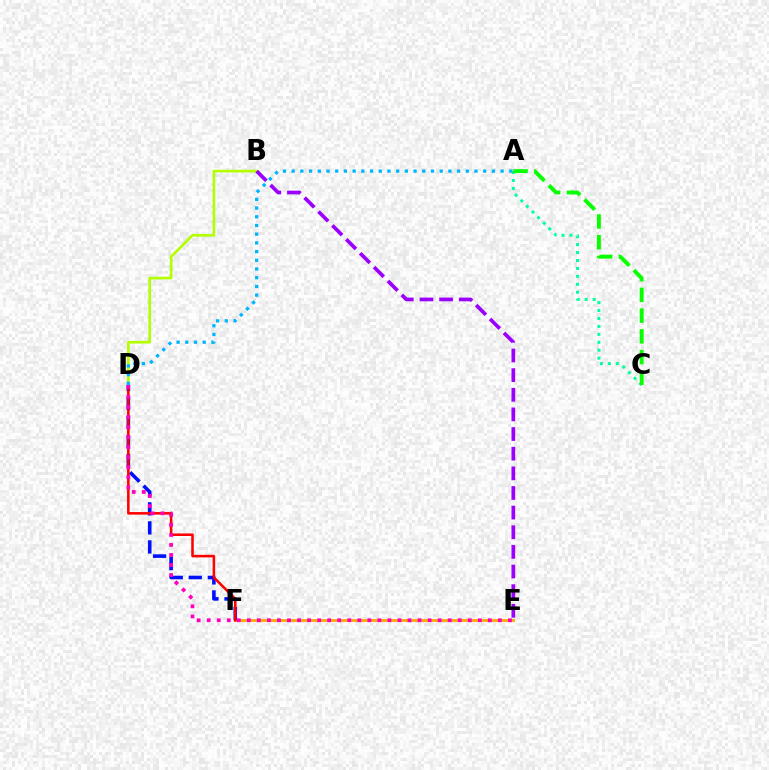{('B', 'D'): [{'color': '#b3ff00', 'line_style': 'solid', 'thickness': 1.92}], ('E', 'F'): [{'color': '#ffa500', 'line_style': 'solid', 'thickness': 1.98}], ('B', 'E'): [{'color': '#9b00ff', 'line_style': 'dashed', 'thickness': 2.67}], ('D', 'F'): [{'color': '#0010ff', 'line_style': 'dashed', 'thickness': 2.59}, {'color': '#ff0000', 'line_style': 'solid', 'thickness': 1.83}], ('A', 'C'): [{'color': '#00ff9d', 'line_style': 'dotted', 'thickness': 2.16}, {'color': '#08ff00', 'line_style': 'dashed', 'thickness': 2.82}], ('D', 'E'): [{'color': '#ff00bd', 'line_style': 'dotted', 'thickness': 2.73}], ('A', 'D'): [{'color': '#00b5ff', 'line_style': 'dotted', 'thickness': 2.37}]}